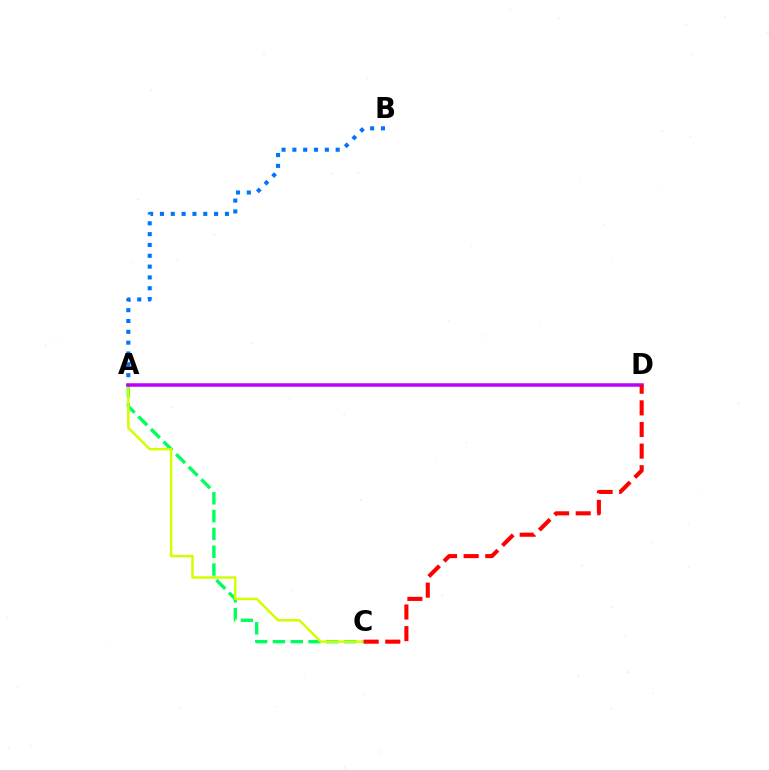{('A', 'B'): [{'color': '#0074ff', 'line_style': 'dotted', 'thickness': 2.94}], ('A', 'C'): [{'color': '#00ff5c', 'line_style': 'dashed', 'thickness': 2.42}, {'color': '#d1ff00', 'line_style': 'solid', 'thickness': 1.78}], ('A', 'D'): [{'color': '#b900ff', 'line_style': 'solid', 'thickness': 2.53}], ('C', 'D'): [{'color': '#ff0000', 'line_style': 'dashed', 'thickness': 2.94}]}